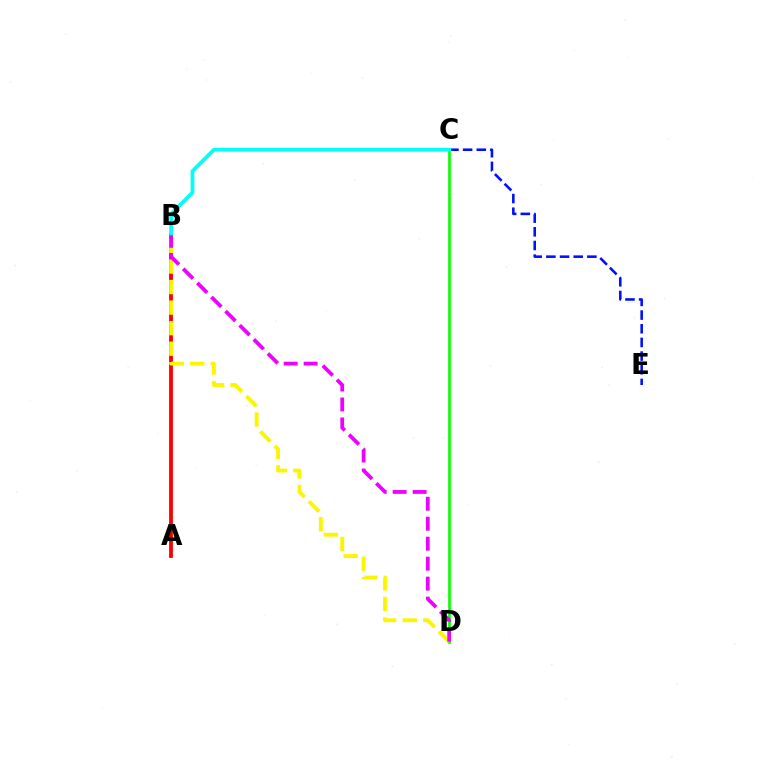{('C', 'E'): [{'color': '#0010ff', 'line_style': 'dashed', 'thickness': 1.86}], ('C', 'D'): [{'color': '#08ff00', 'line_style': 'solid', 'thickness': 1.94}], ('A', 'B'): [{'color': '#ff0000', 'line_style': 'solid', 'thickness': 2.74}], ('B', 'D'): [{'color': '#fcf500', 'line_style': 'dashed', 'thickness': 2.79}, {'color': '#ee00ff', 'line_style': 'dashed', 'thickness': 2.71}], ('B', 'C'): [{'color': '#00fff6', 'line_style': 'solid', 'thickness': 2.68}]}